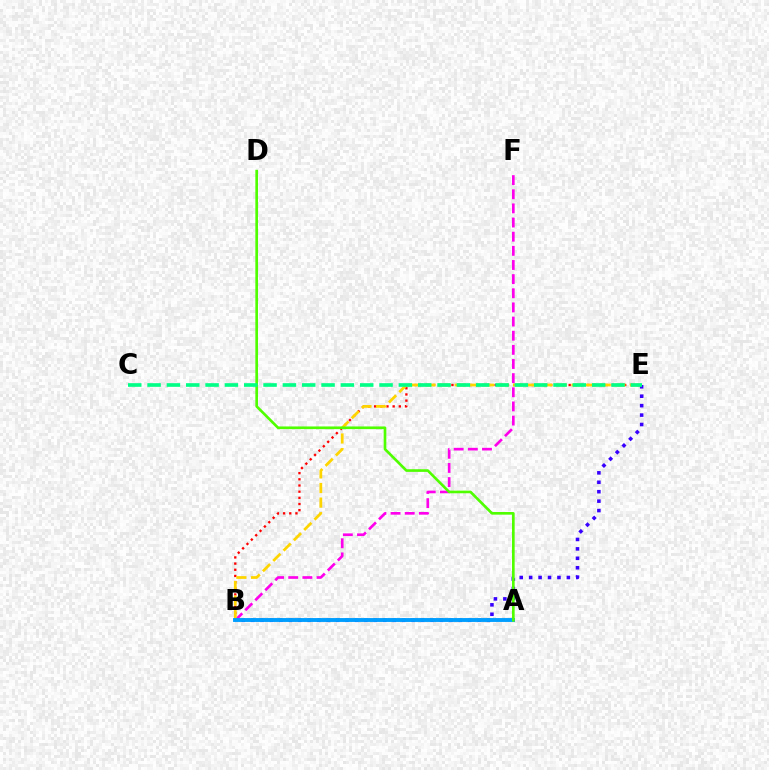{('B', 'E'): [{'color': '#ff0000', 'line_style': 'dotted', 'thickness': 1.68}, {'color': '#3700ff', 'line_style': 'dotted', 'thickness': 2.56}, {'color': '#ffd500', 'line_style': 'dashed', 'thickness': 1.98}], ('B', 'F'): [{'color': '#ff00ed', 'line_style': 'dashed', 'thickness': 1.92}], ('A', 'B'): [{'color': '#009eff', 'line_style': 'solid', 'thickness': 2.8}], ('A', 'D'): [{'color': '#4fff00', 'line_style': 'solid', 'thickness': 1.91}], ('C', 'E'): [{'color': '#00ff86', 'line_style': 'dashed', 'thickness': 2.63}]}